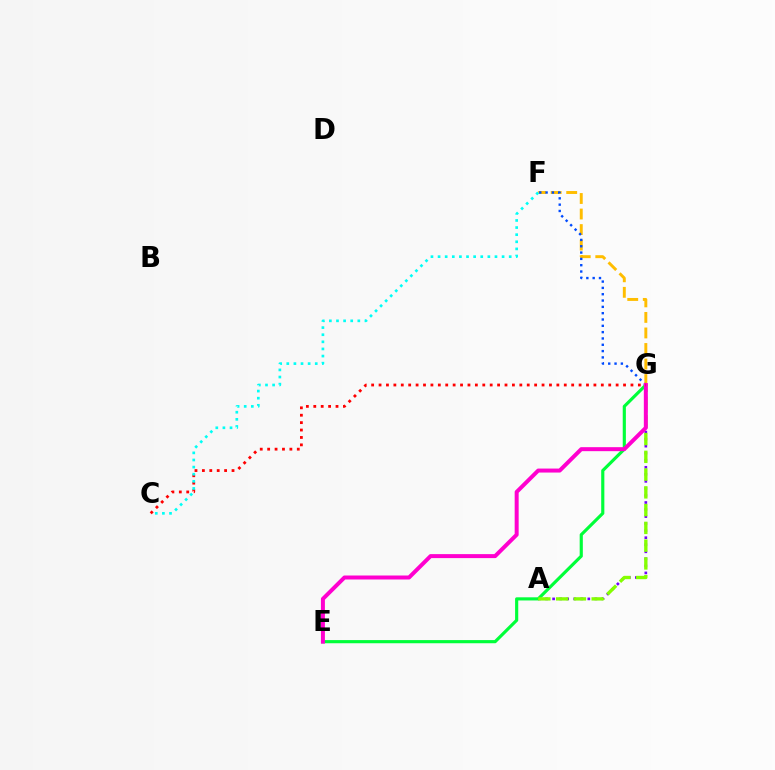{('A', 'G'): [{'color': '#7200ff', 'line_style': 'dotted', 'thickness': 1.91}, {'color': '#84ff00', 'line_style': 'dashed', 'thickness': 2.41}], ('E', 'G'): [{'color': '#00ff39', 'line_style': 'solid', 'thickness': 2.27}, {'color': '#ff00cf', 'line_style': 'solid', 'thickness': 2.87}], ('F', 'G'): [{'color': '#ffbd00', 'line_style': 'dashed', 'thickness': 2.11}, {'color': '#004bff', 'line_style': 'dotted', 'thickness': 1.72}], ('C', 'G'): [{'color': '#ff0000', 'line_style': 'dotted', 'thickness': 2.01}], ('C', 'F'): [{'color': '#00fff6', 'line_style': 'dotted', 'thickness': 1.93}]}